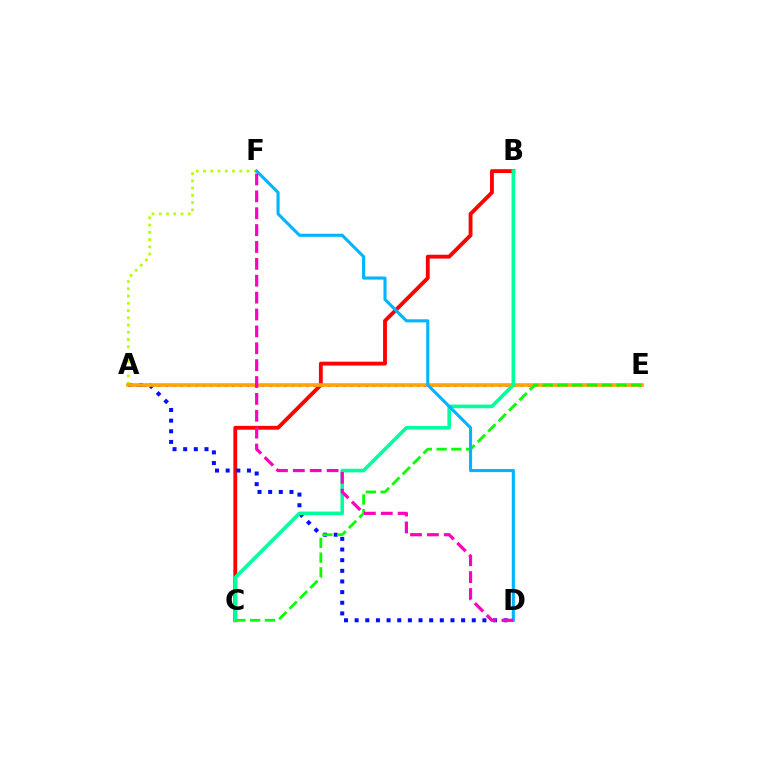{('A', 'E'): [{'color': '#9b00ff', 'line_style': 'dotted', 'thickness': 2.01}, {'color': '#ffa500', 'line_style': 'solid', 'thickness': 2.61}], ('B', 'C'): [{'color': '#ff0000', 'line_style': 'solid', 'thickness': 2.76}, {'color': '#00ff9d', 'line_style': 'solid', 'thickness': 2.59}], ('A', 'D'): [{'color': '#0010ff', 'line_style': 'dotted', 'thickness': 2.89}], ('A', 'F'): [{'color': '#b3ff00', 'line_style': 'dotted', 'thickness': 1.97}], ('C', 'E'): [{'color': '#08ff00', 'line_style': 'dashed', 'thickness': 2.0}], ('D', 'F'): [{'color': '#00b5ff', 'line_style': 'solid', 'thickness': 2.22}, {'color': '#ff00bd', 'line_style': 'dashed', 'thickness': 2.29}]}